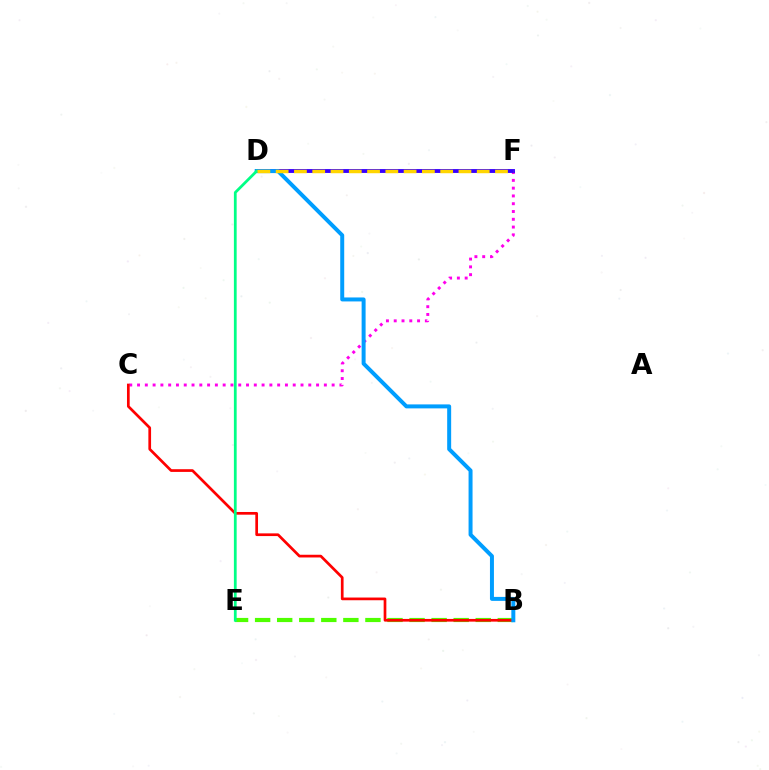{('C', 'F'): [{'color': '#ff00ed', 'line_style': 'dotted', 'thickness': 2.11}], ('D', 'F'): [{'color': '#3700ff', 'line_style': 'solid', 'thickness': 2.78}, {'color': '#ffd500', 'line_style': 'dashed', 'thickness': 2.48}], ('B', 'E'): [{'color': '#4fff00', 'line_style': 'dashed', 'thickness': 3.0}], ('B', 'C'): [{'color': '#ff0000', 'line_style': 'solid', 'thickness': 1.95}], ('B', 'D'): [{'color': '#009eff', 'line_style': 'solid', 'thickness': 2.86}], ('D', 'E'): [{'color': '#00ff86', 'line_style': 'solid', 'thickness': 1.99}]}